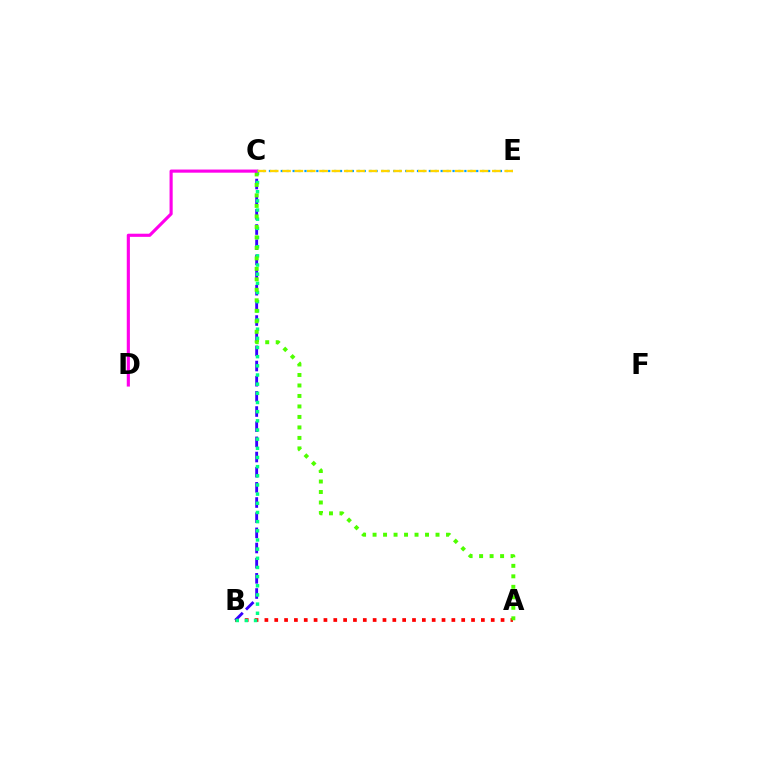{('A', 'B'): [{'color': '#ff0000', 'line_style': 'dotted', 'thickness': 2.67}], ('B', 'C'): [{'color': '#3700ff', 'line_style': 'dashed', 'thickness': 2.06}, {'color': '#00ff86', 'line_style': 'dotted', 'thickness': 2.49}], ('A', 'C'): [{'color': '#4fff00', 'line_style': 'dotted', 'thickness': 2.85}], ('C', 'D'): [{'color': '#ff00ed', 'line_style': 'solid', 'thickness': 2.26}], ('C', 'E'): [{'color': '#009eff', 'line_style': 'dotted', 'thickness': 1.61}, {'color': '#ffd500', 'line_style': 'dashed', 'thickness': 1.68}]}